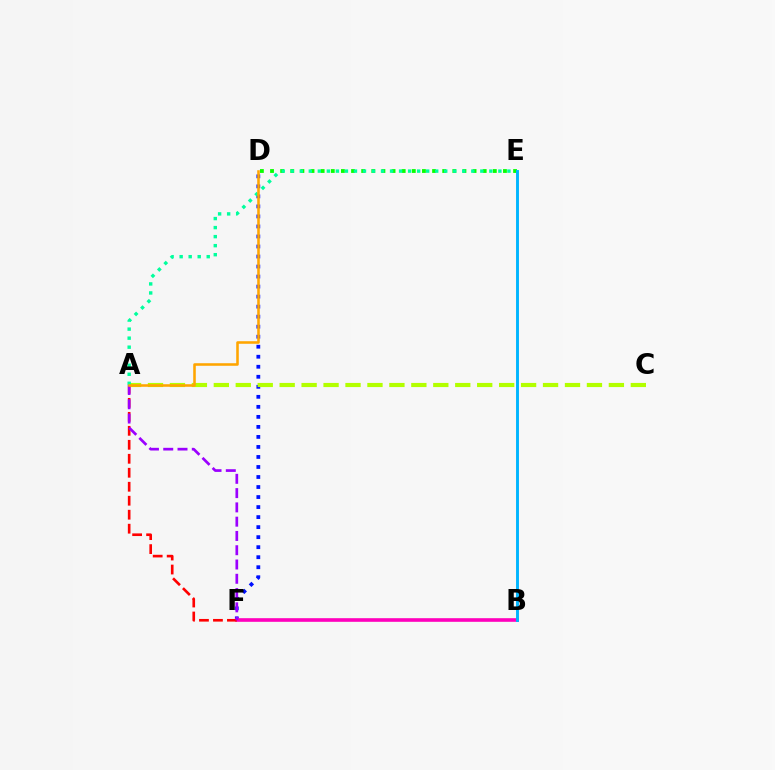{('D', 'F'): [{'color': '#0010ff', 'line_style': 'dotted', 'thickness': 2.72}], ('D', 'E'): [{'color': '#08ff00', 'line_style': 'dotted', 'thickness': 2.75}], ('B', 'F'): [{'color': '#ff00bd', 'line_style': 'solid', 'thickness': 2.61}], ('A', 'C'): [{'color': '#b3ff00', 'line_style': 'dashed', 'thickness': 2.98}], ('A', 'F'): [{'color': '#ff0000', 'line_style': 'dashed', 'thickness': 1.9}, {'color': '#9b00ff', 'line_style': 'dashed', 'thickness': 1.94}], ('A', 'E'): [{'color': '#00ff9d', 'line_style': 'dotted', 'thickness': 2.45}], ('B', 'E'): [{'color': '#00b5ff', 'line_style': 'solid', 'thickness': 2.1}], ('A', 'D'): [{'color': '#ffa500', 'line_style': 'solid', 'thickness': 1.85}]}